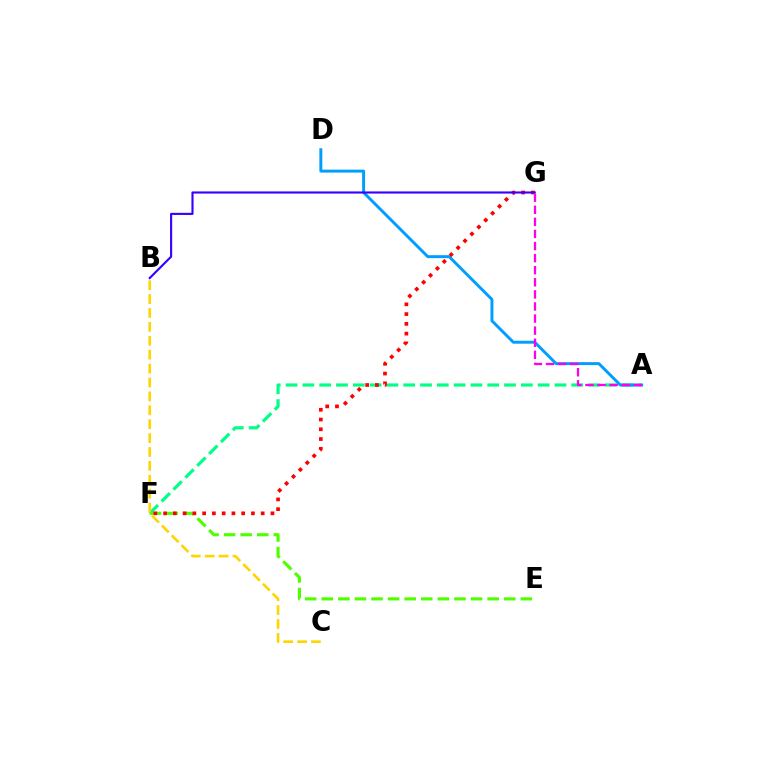{('A', 'F'): [{'color': '#00ff86', 'line_style': 'dashed', 'thickness': 2.28}], ('E', 'F'): [{'color': '#4fff00', 'line_style': 'dashed', 'thickness': 2.25}], ('A', 'D'): [{'color': '#009eff', 'line_style': 'solid', 'thickness': 2.12}], ('F', 'G'): [{'color': '#ff0000', 'line_style': 'dotted', 'thickness': 2.65}], ('B', 'G'): [{'color': '#3700ff', 'line_style': 'solid', 'thickness': 1.53}], ('B', 'C'): [{'color': '#ffd500', 'line_style': 'dashed', 'thickness': 1.89}], ('A', 'G'): [{'color': '#ff00ed', 'line_style': 'dashed', 'thickness': 1.64}]}